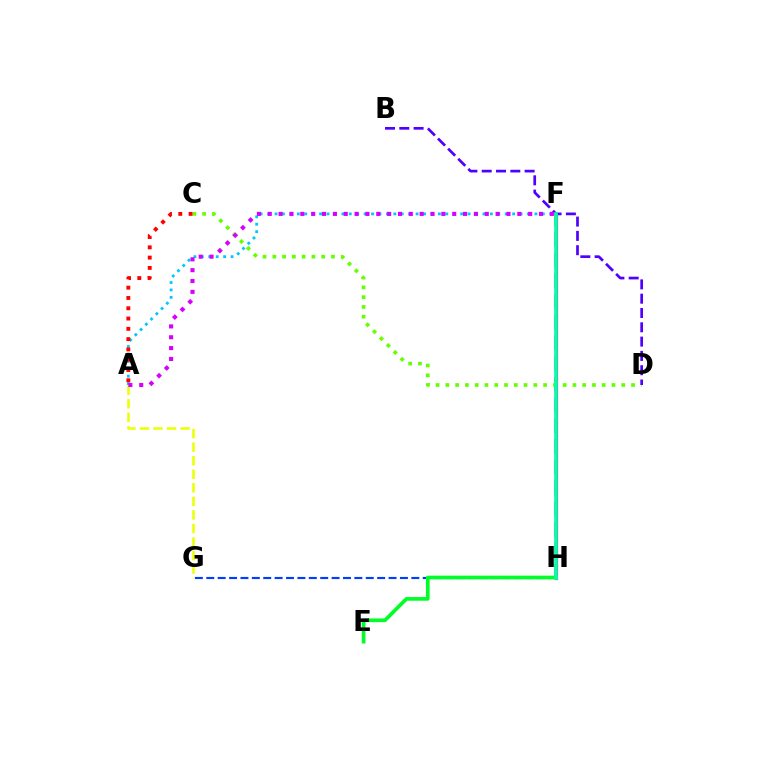{('A', 'F'): [{'color': '#00c7ff', 'line_style': 'dotted', 'thickness': 2.02}, {'color': '#d600ff', 'line_style': 'dotted', 'thickness': 2.95}], ('F', 'H'): [{'color': '#ff8800', 'line_style': 'dashed', 'thickness': 2.81}, {'color': '#ff00a0', 'line_style': 'solid', 'thickness': 2.31}, {'color': '#00ffaf', 'line_style': 'solid', 'thickness': 2.61}], ('G', 'H'): [{'color': '#003fff', 'line_style': 'dashed', 'thickness': 1.55}], ('C', 'D'): [{'color': '#66ff00', 'line_style': 'dotted', 'thickness': 2.65}], ('A', 'C'): [{'color': '#ff0000', 'line_style': 'dotted', 'thickness': 2.8}], ('B', 'D'): [{'color': '#4f00ff', 'line_style': 'dashed', 'thickness': 1.94}], ('E', 'H'): [{'color': '#00ff27', 'line_style': 'solid', 'thickness': 2.65}], ('A', 'G'): [{'color': '#eeff00', 'line_style': 'dashed', 'thickness': 1.84}]}